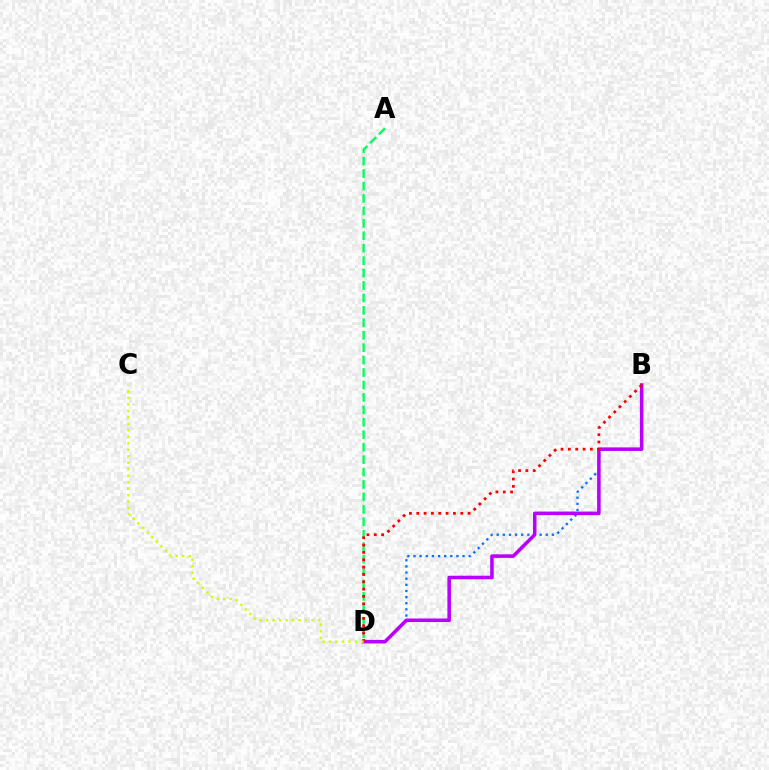{('B', 'D'): [{'color': '#0074ff', 'line_style': 'dotted', 'thickness': 1.67}, {'color': '#b900ff', 'line_style': 'solid', 'thickness': 2.56}, {'color': '#ff0000', 'line_style': 'dotted', 'thickness': 1.99}], ('A', 'D'): [{'color': '#00ff5c', 'line_style': 'dashed', 'thickness': 1.69}], ('C', 'D'): [{'color': '#d1ff00', 'line_style': 'dotted', 'thickness': 1.76}]}